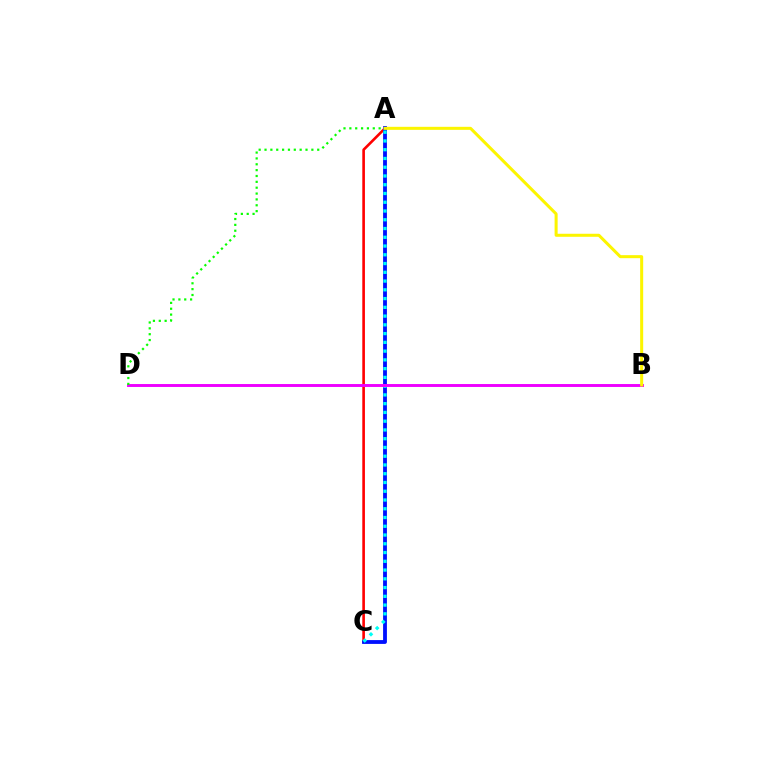{('A', 'C'): [{'color': '#ff0000', 'line_style': 'solid', 'thickness': 1.89}, {'color': '#0010ff', 'line_style': 'solid', 'thickness': 2.75}, {'color': '#00fff6', 'line_style': 'dotted', 'thickness': 2.38}], ('B', 'D'): [{'color': '#ee00ff', 'line_style': 'solid', 'thickness': 2.1}], ('A', 'D'): [{'color': '#08ff00', 'line_style': 'dotted', 'thickness': 1.59}], ('A', 'B'): [{'color': '#fcf500', 'line_style': 'solid', 'thickness': 2.18}]}